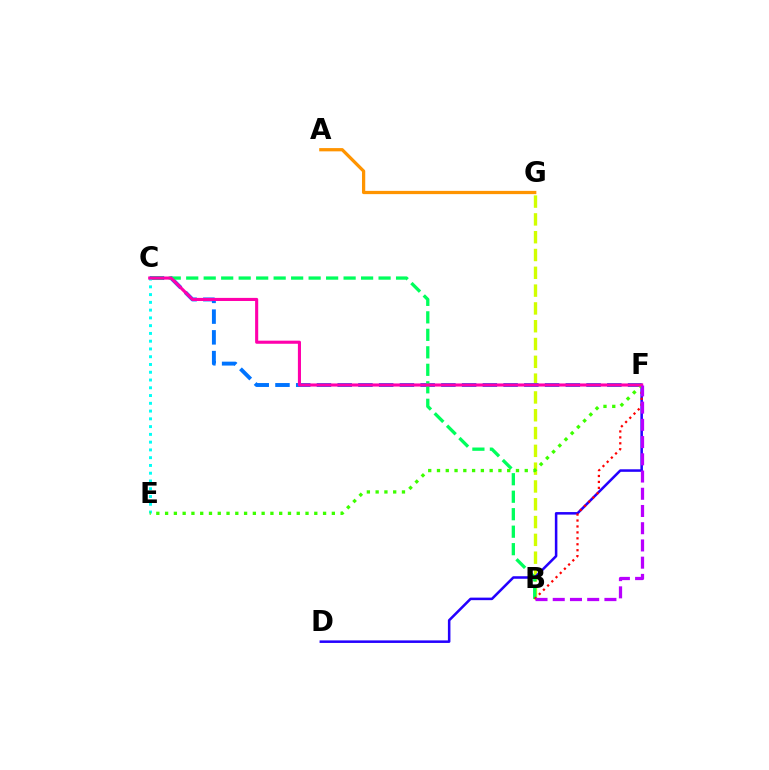{('A', 'G'): [{'color': '#ff9400', 'line_style': 'solid', 'thickness': 2.34}], ('B', 'G'): [{'color': '#d1ff00', 'line_style': 'dashed', 'thickness': 2.42}], ('C', 'F'): [{'color': '#0074ff', 'line_style': 'dashed', 'thickness': 2.82}, {'color': '#ff00ac', 'line_style': 'solid', 'thickness': 2.23}], ('B', 'C'): [{'color': '#00ff5c', 'line_style': 'dashed', 'thickness': 2.38}], ('D', 'F'): [{'color': '#2500ff', 'line_style': 'solid', 'thickness': 1.83}], ('C', 'E'): [{'color': '#00fff6', 'line_style': 'dotted', 'thickness': 2.11}], ('B', 'F'): [{'color': '#ff0000', 'line_style': 'dotted', 'thickness': 1.61}, {'color': '#b900ff', 'line_style': 'dashed', 'thickness': 2.34}], ('E', 'F'): [{'color': '#3dff00', 'line_style': 'dotted', 'thickness': 2.38}]}